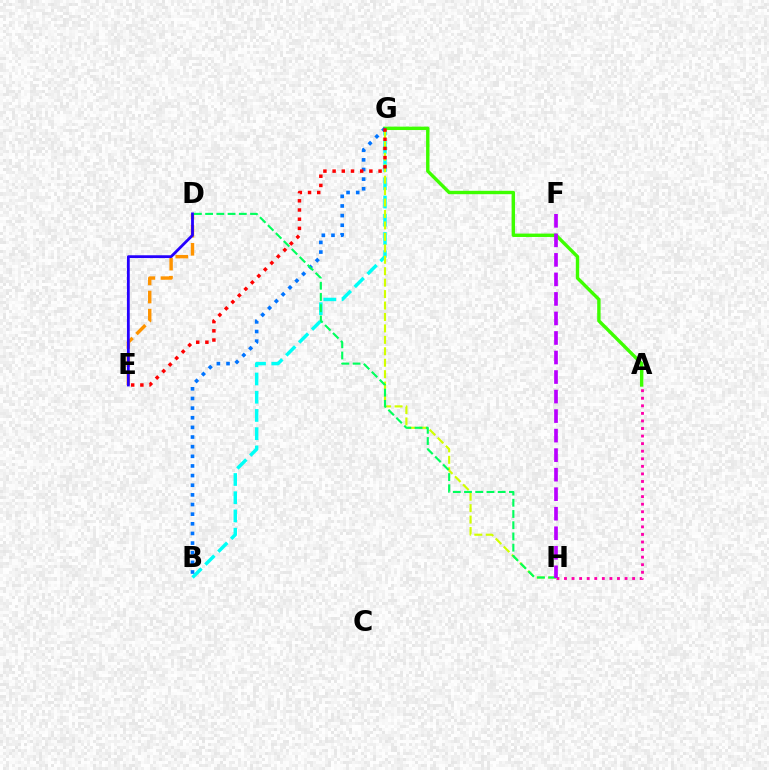{('B', 'G'): [{'color': '#00fff6', 'line_style': 'dashed', 'thickness': 2.48}, {'color': '#0074ff', 'line_style': 'dotted', 'thickness': 2.62}], ('D', 'E'): [{'color': '#ff9400', 'line_style': 'dashed', 'thickness': 2.46}, {'color': '#2500ff', 'line_style': 'solid', 'thickness': 2.02}], ('A', 'G'): [{'color': '#3dff00', 'line_style': 'solid', 'thickness': 2.44}], ('G', 'H'): [{'color': '#d1ff00', 'line_style': 'dashed', 'thickness': 1.55}], ('A', 'H'): [{'color': '#ff00ac', 'line_style': 'dotted', 'thickness': 2.06}], ('D', 'H'): [{'color': '#00ff5c', 'line_style': 'dashed', 'thickness': 1.53}], ('F', 'H'): [{'color': '#b900ff', 'line_style': 'dashed', 'thickness': 2.65}], ('E', 'G'): [{'color': '#ff0000', 'line_style': 'dotted', 'thickness': 2.5}]}